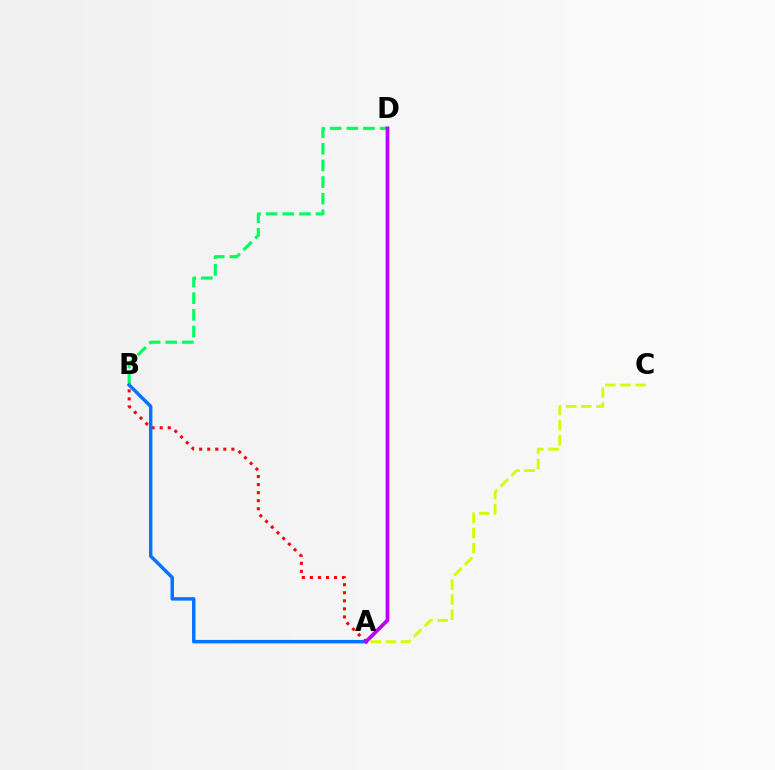{('A', 'B'): [{'color': '#ff0000', 'line_style': 'dotted', 'thickness': 2.19}, {'color': '#0074ff', 'line_style': 'solid', 'thickness': 2.48}], ('B', 'D'): [{'color': '#00ff5c', 'line_style': 'dashed', 'thickness': 2.26}], ('A', 'C'): [{'color': '#d1ff00', 'line_style': 'dashed', 'thickness': 2.05}], ('A', 'D'): [{'color': '#b900ff', 'line_style': 'solid', 'thickness': 2.67}]}